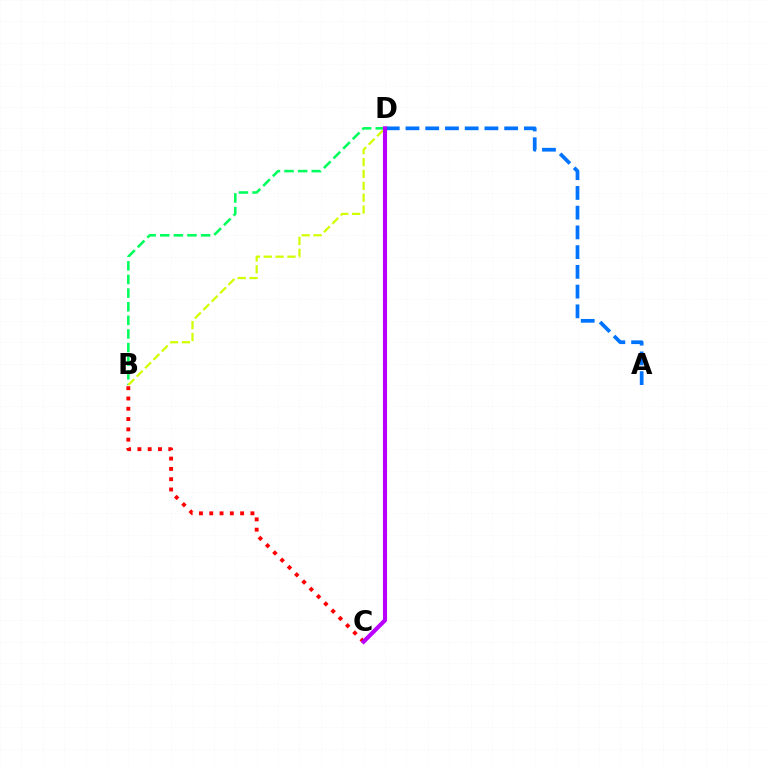{('A', 'D'): [{'color': '#0074ff', 'line_style': 'dashed', 'thickness': 2.68}], ('B', 'D'): [{'color': '#00ff5c', 'line_style': 'dashed', 'thickness': 1.85}, {'color': '#d1ff00', 'line_style': 'dashed', 'thickness': 1.61}], ('B', 'C'): [{'color': '#ff0000', 'line_style': 'dotted', 'thickness': 2.8}], ('C', 'D'): [{'color': '#b900ff', 'line_style': 'solid', 'thickness': 2.97}]}